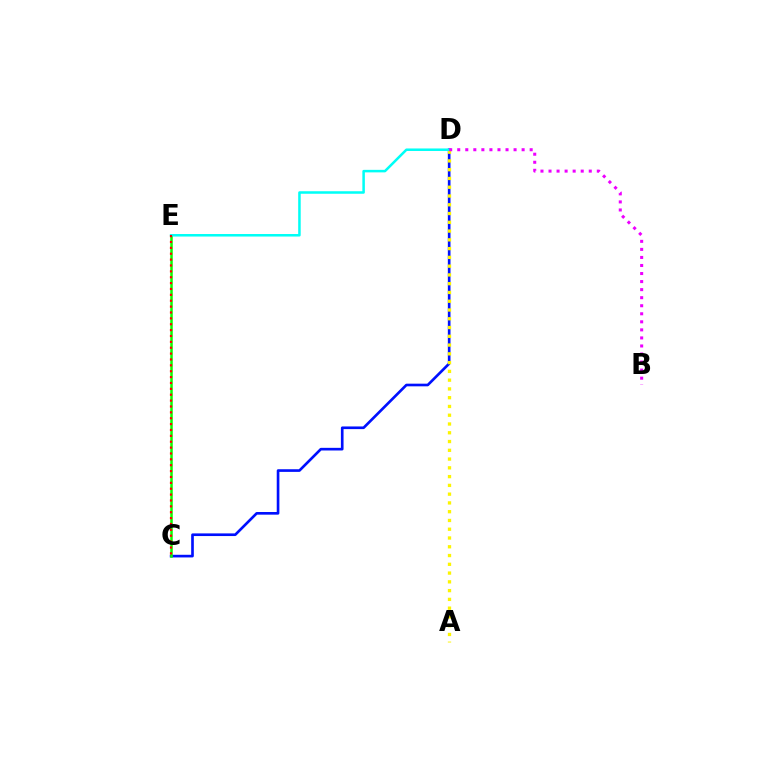{('C', 'D'): [{'color': '#0010ff', 'line_style': 'solid', 'thickness': 1.91}], ('C', 'E'): [{'color': '#08ff00', 'line_style': 'solid', 'thickness': 1.82}, {'color': '#ff0000', 'line_style': 'dotted', 'thickness': 1.6}], ('A', 'D'): [{'color': '#fcf500', 'line_style': 'dotted', 'thickness': 2.38}], ('D', 'E'): [{'color': '#00fff6', 'line_style': 'solid', 'thickness': 1.82}], ('B', 'D'): [{'color': '#ee00ff', 'line_style': 'dotted', 'thickness': 2.19}]}